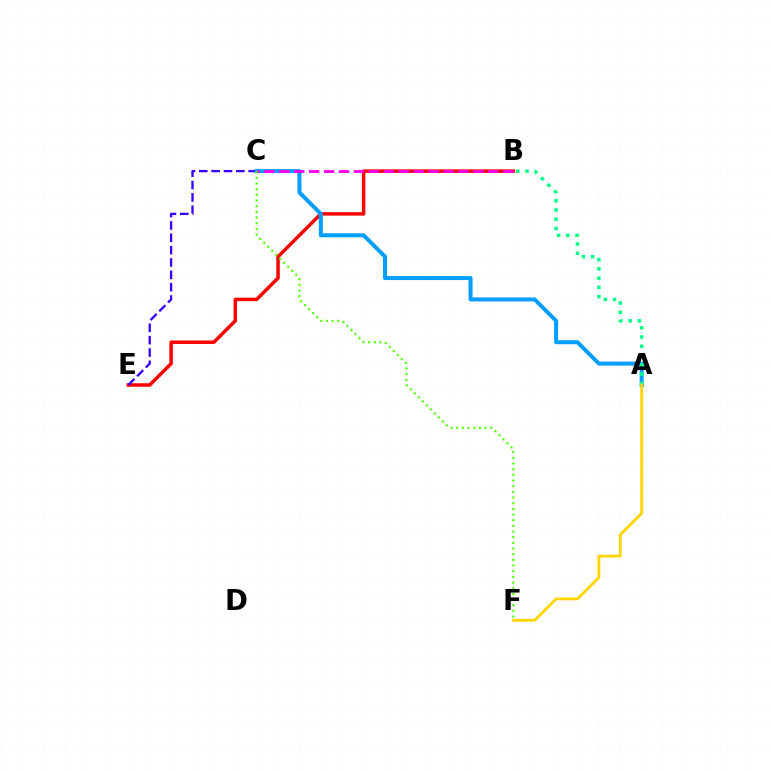{('B', 'E'): [{'color': '#ff0000', 'line_style': 'solid', 'thickness': 2.51}], ('C', 'E'): [{'color': '#3700ff', 'line_style': 'dashed', 'thickness': 1.68}], ('A', 'C'): [{'color': '#009eff', 'line_style': 'solid', 'thickness': 2.87}], ('A', 'B'): [{'color': '#00ff86', 'line_style': 'dotted', 'thickness': 2.51}], ('C', 'F'): [{'color': '#4fff00', 'line_style': 'dotted', 'thickness': 1.54}], ('A', 'F'): [{'color': '#ffd500', 'line_style': 'solid', 'thickness': 2.03}], ('B', 'C'): [{'color': '#ff00ed', 'line_style': 'dashed', 'thickness': 2.03}]}